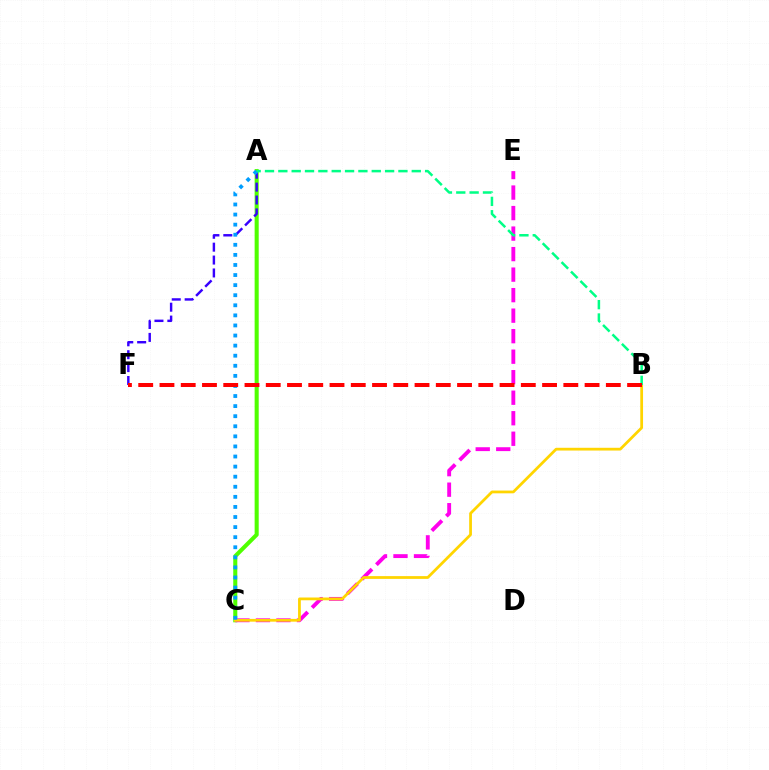{('A', 'C'): [{'color': '#4fff00', 'line_style': 'solid', 'thickness': 2.93}, {'color': '#009eff', 'line_style': 'dotted', 'thickness': 2.74}], ('C', 'E'): [{'color': '#ff00ed', 'line_style': 'dashed', 'thickness': 2.79}], ('B', 'C'): [{'color': '#ffd500', 'line_style': 'solid', 'thickness': 1.99}], ('A', 'F'): [{'color': '#3700ff', 'line_style': 'dashed', 'thickness': 1.75}], ('A', 'B'): [{'color': '#00ff86', 'line_style': 'dashed', 'thickness': 1.81}], ('B', 'F'): [{'color': '#ff0000', 'line_style': 'dashed', 'thickness': 2.89}]}